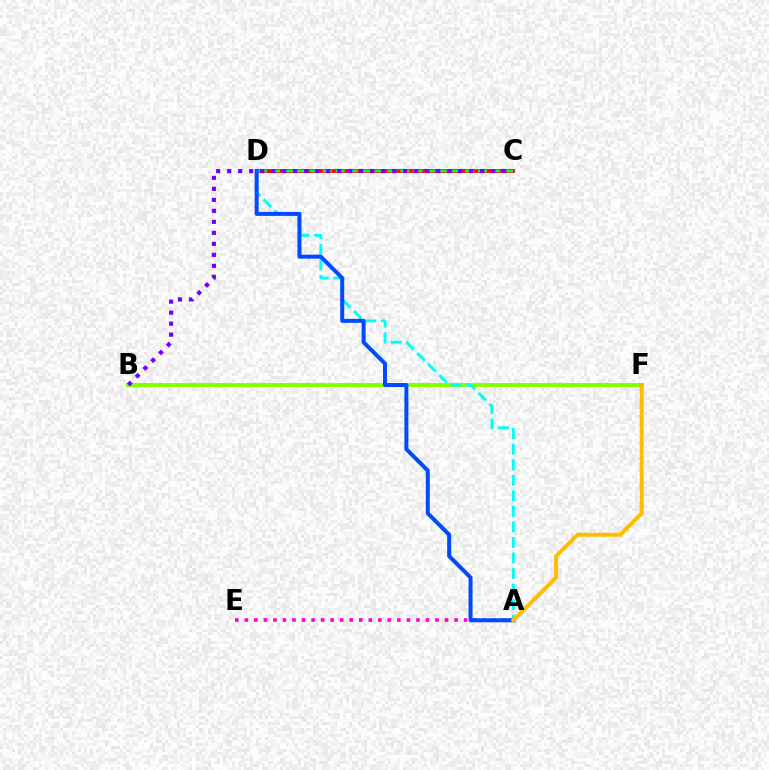{('A', 'E'): [{'color': '#ff00cf', 'line_style': 'dotted', 'thickness': 2.59}], ('C', 'D'): [{'color': '#ff0000', 'line_style': 'solid', 'thickness': 2.69}, {'color': '#00ff39', 'line_style': 'dashed', 'thickness': 1.76}], ('B', 'F'): [{'color': '#84ff00', 'line_style': 'solid', 'thickness': 2.82}], ('A', 'D'): [{'color': '#00fff6', 'line_style': 'dashed', 'thickness': 2.11}, {'color': '#004bff', 'line_style': 'solid', 'thickness': 2.88}], ('A', 'F'): [{'color': '#ffbd00', 'line_style': 'solid', 'thickness': 2.86}], ('B', 'C'): [{'color': '#7200ff', 'line_style': 'dotted', 'thickness': 2.99}]}